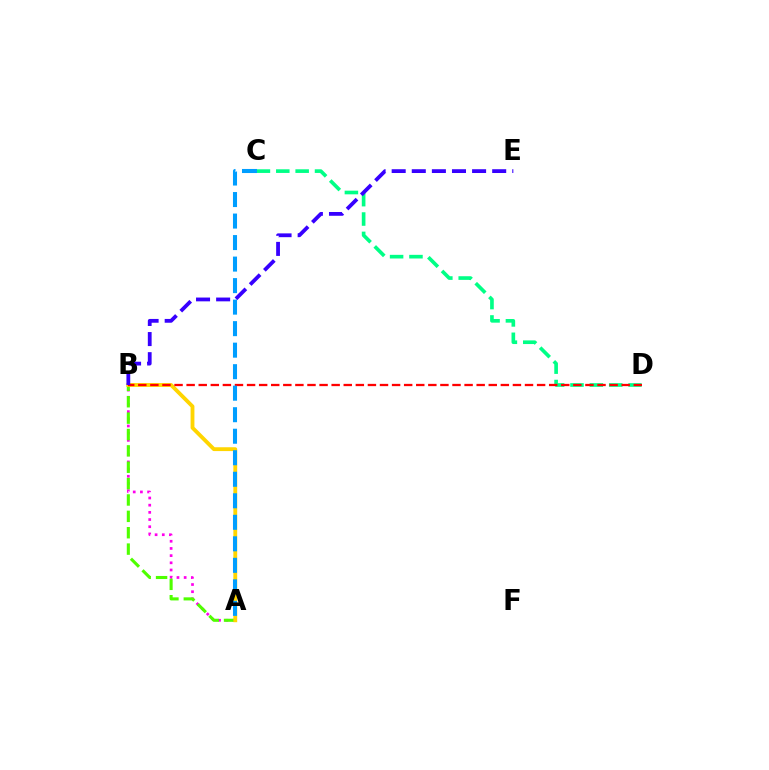{('C', 'D'): [{'color': '#00ff86', 'line_style': 'dashed', 'thickness': 2.63}], ('A', 'B'): [{'color': '#ff00ed', 'line_style': 'dotted', 'thickness': 1.95}, {'color': '#4fff00', 'line_style': 'dashed', 'thickness': 2.22}, {'color': '#ffd500', 'line_style': 'solid', 'thickness': 2.77}], ('B', 'D'): [{'color': '#ff0000', 'line_style': 'dashed', 'thickness': 1.64}], ('A', 'C'): [{'color': '#009eff', 'line_style': 'dashed', 'thickness': 2.92}], ('B', 'E'): [{'color': '#3700ff', 'line_style': 'dashed', 'thickness': 2.73}]}